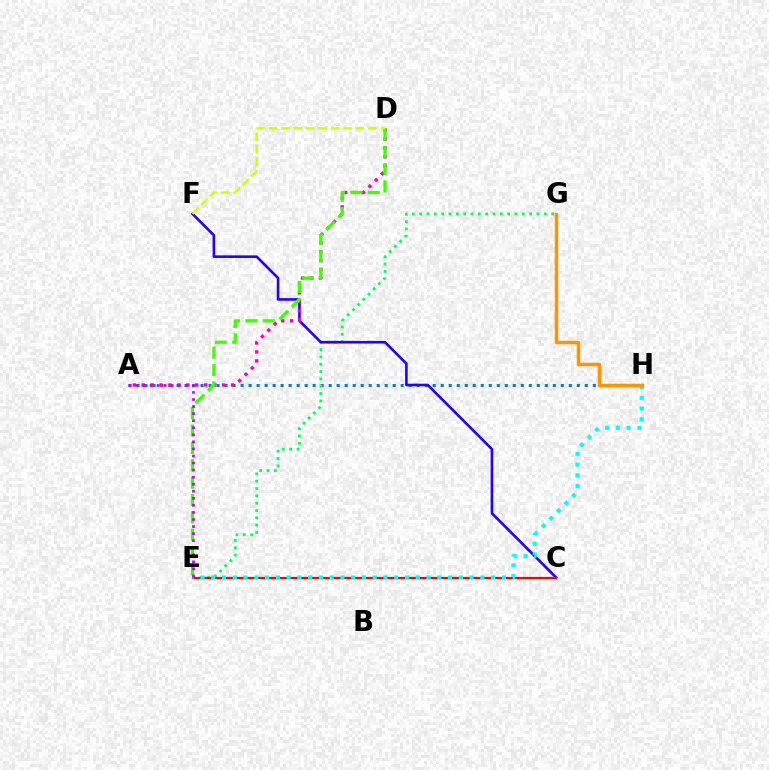{('A', 'H'): [{'color': '#0074ff', 'line_style': 'dotted', 'thickness': 2.18}], ('E', 'G'): [{'color': '#00ff5c', 'line_style': 'dotted', 'thickness': 1.99}], ('C', 'F'): [{'color': '#2500ff', 'line_style': 'solid', 'thickness': 1.89}], ('C', 'E'): [{'color': '#ff0000', 'line_style': 'solid', 'thickness': 1.59}], ('A', 'D'): [{'color': '#ff00ac', 'line_style': 'dotted', 'thickness': 2.43}], ('E', 'H'): [{'color': '#00fff6', 'line_style': 'dotted', 'thickness': 2.92}], ('D', 'E'): [{'color': '#3dff00', 'line_style': 'dashed', 'thickness': 2.36}], ('A', 'E'): [{'color': '#b900ff', 'line_style': 'dotted', 'thickness': 1.92}], ('G', 'H'): [{'color': '#ff9400', 'line_style': 'solid', 'thickness': 2.52}], ('D', 'F'): [{'color': '#d1ff00', 'line_style': 'dashed', 'thickness': 1.69}]}